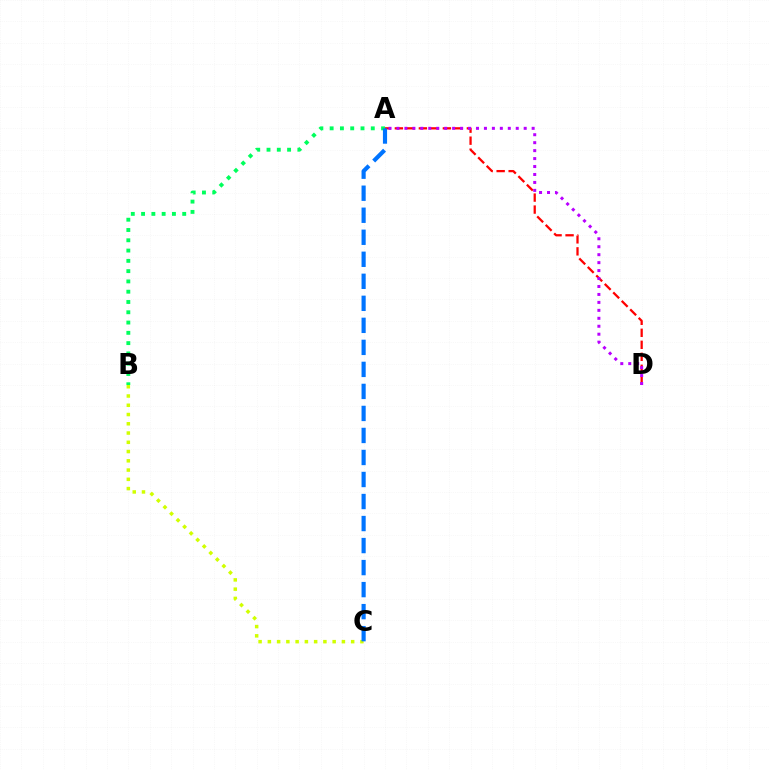{('B', 'C'): [{'color': '#d1ff00', 'line_style': 'dotted', 'thickness': 2.52}], ('A', 'D'): [{'color': '#ff0000', 'line_style': 'dashed', 'thickness': 1.63}, {'color': '#b900ff', 'line_style': 'dotted', 'thickness': 2.16}], ('A', 'B'): [{'color': '#00ff5c', 'line_style': 'dotted', 'thickness': 2.79}], ('A', 'C'): [{'color': '#0074ff', 'line_style': 'dashed', 'thickness': 2.99}]}